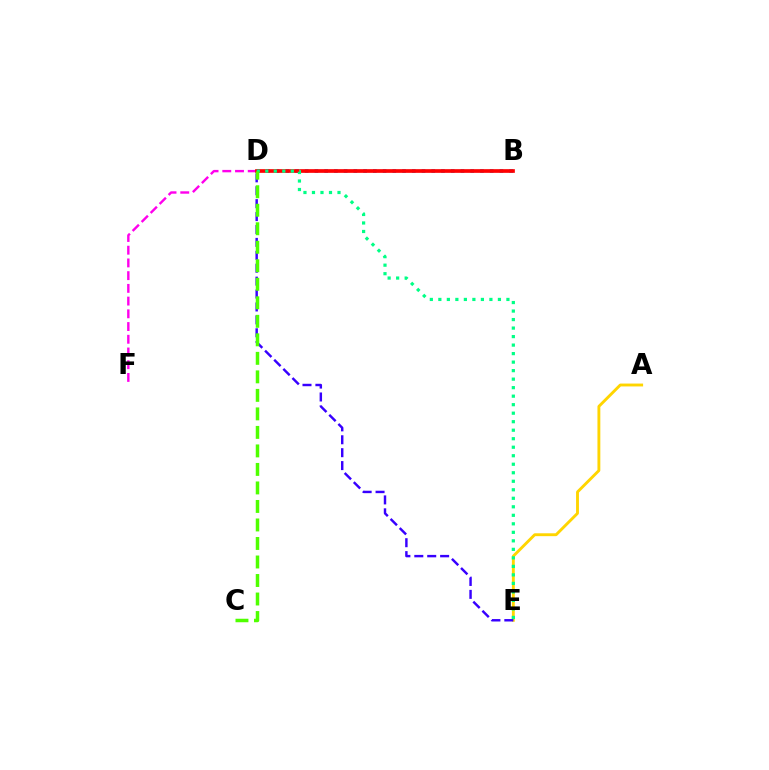{('A', 'E'): [{'color': '#ffd500', 'line_style': 'solid', 'thickness': 2.07}], ('D', 'F'): [{'color': '#ff00ed', 'line_style': 'dashed', 'thickness': 1.73}], ('D', 'E'): [{'color': '#3700ff', 'line_style': 'dashed', 'thickness': 1.75}, {'color': '#00ff86', 'line_style': 'dotted', 'thickness': 2.31}], ('B', 'D'): [{'color': '#009eff', 'line_style': 'dotted', 'thickness': 2.65}, {'color': '#ff0000', 'line_style': 'solid', 'thickness': 2.66}], ('C', 'D'): [{'color': '#4fff00', 'line_style': 'dashed', 'thickness': 2.51}]}